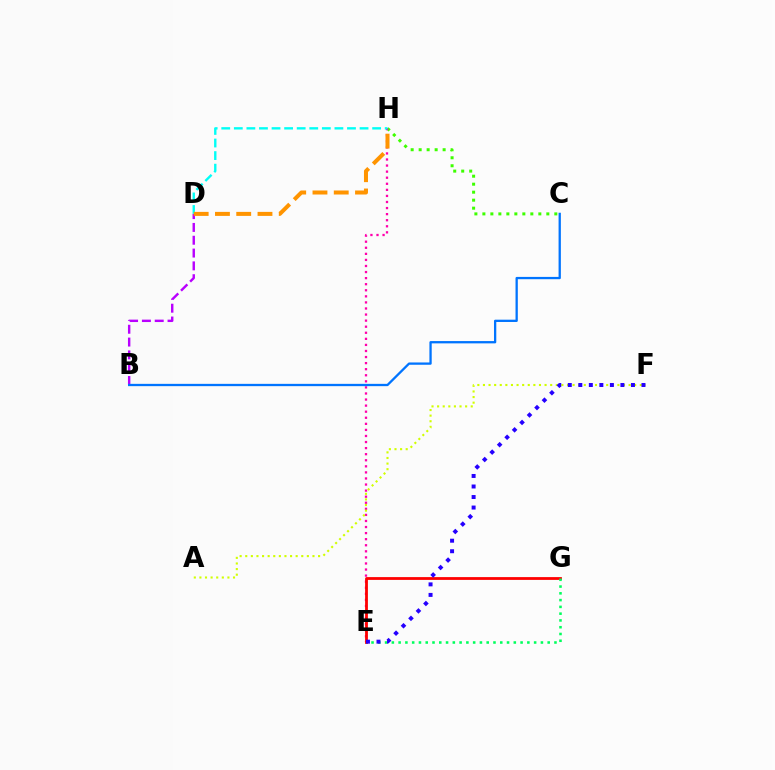{('B', 'D'): [{'color': '#b900ff', 'line_style': 'dashed', 'thickness': 1.74}], ('C', 'H'): [{'color': '#3dff00', 'line_style': 'dotted', 'thickness': 2.17}], ('E', 'H'): [{'color': '#ff00ac', 'line_style': 'dotted', 'thickness': 1.65}], ('A', 'F'): [{'color': '#d1ff00', 'line_style': 'dotted', 'thickness': 1.52}], ('E', 'G'): [{'color': '#ff0000', 'line_style': 'solid', 'thickness': 2.01}, {'color': '#00ff5c', 'line_style': 'dotted', 'thickness': 1.84}], ('B', 'C'): [{'color': '#0074ff', 'line_style': 'solid', 'thickness': 1.65}], ('D', 'H'): [{'color': '#00fff6', 'line_style': 'dashed', 'thickness': 1.71}, {'color': '#ff9400', 'line_style': 'dashed', 'thickness': 2.89}], ('E', 'F'): [{'color': '#2500ff', 'line_style': 'dotted', 'thickness': 2.86}]}